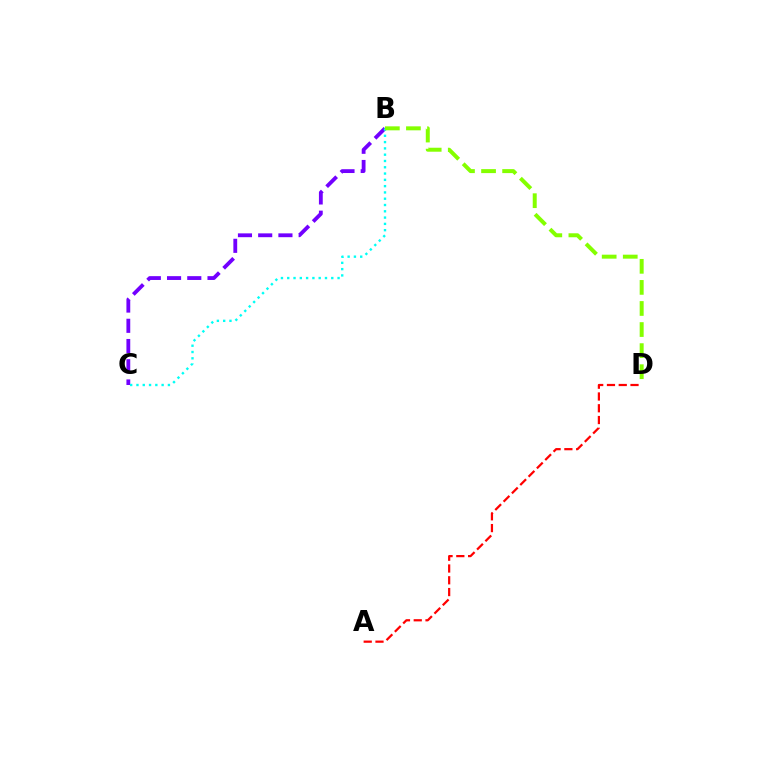{('A', 'D'): [{'color': '#ff0000', 'line_style': 'dashed', 'thickness': 1.6}], ('B', 'C'): [{'color': '#7200ff', 'line_style': 'dashed', 'thickness': 2.75}, {'color': '#00fff6', 'line_style': 'dotted', 'thickness': 1.71}], ('B', 'D'): [{'color': '#84ff00', 'line_style': 'dashed', 'thickness': 2.86}]}